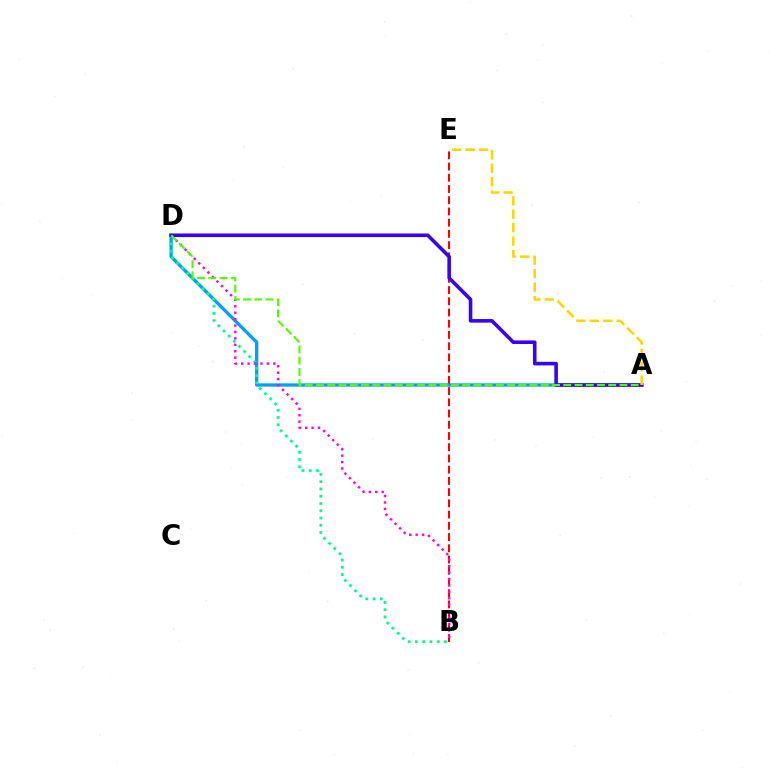{('A', 'D'): [{'color': '#009eff', 'line_style': 'solid', 'thickness': 2.37}, {'color': '#3700ff', 'line_style': 'solid', 'thickness': 2.58}, {'color': '#4fff00', 'line_style': 'dashed', 'thickness': 1.53}], ('B', 'D'): [{'color': '#00ff86', 'line_style': 'dotted', 'thickness': 1.97}, {'color': '#ff00ed', 'line_style': 'dotted', 'thickness': 1.75}], ('B', 'E'): [{'color': '#ff0000', 'line_style': 'dashed', 'thickness': 1.53}], ('A', 'E'): [{'color': '#ffd500', 'line_style': 'dashed', 'thickness': 1.83}]}